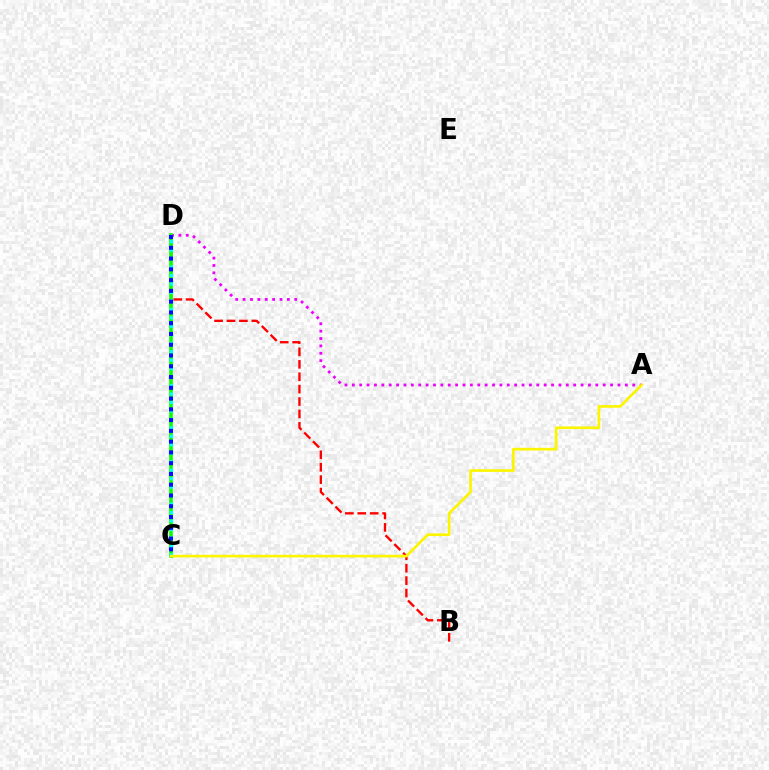{('A', 'D'): [{'color': '#ee00ff', 'line_style': 'dotted', 'thickness': 2.0}], ('B', 'D'): [{'color': '#ff0000', 'line_style': 'dashed', 'thickness': 1.69}], ('C', 'D'): [{'color': '#08ff00', 'line_style': 'solid', 'thickness': 2.59}, {'color': '#00fff6', 'line_style': 'dotted', 'thickness': 2.3}, {'color': '#0010ff', 'line_style': 'dotted', 'thickness': 2.93}], ('A', 'C'): [{'color': '#fcf500', 'line_style': 'solid', 'thickness': 1.93}]}